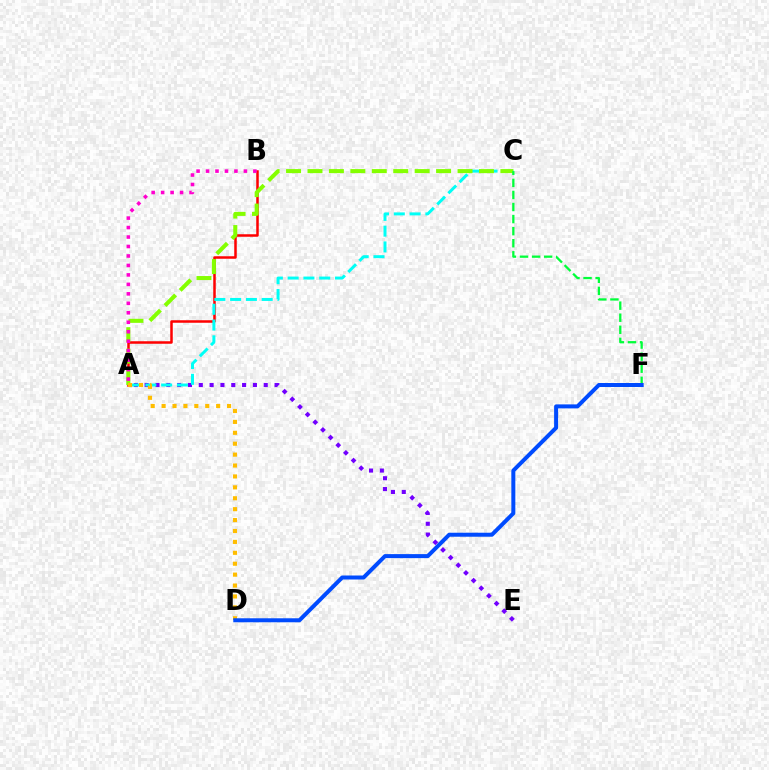{('A', 'B'): [{'color': '#ff0000', 'line_style': 'solid', 'thickness': 1.81}, {'color': '#ff00cf', 'line_style': 'dotted', 'thickness': 2.57}], ('A', 'E'): [{'color': '#7200ff', 'line_style': 'dotted', 'thickness': 2.94}], ('A', 'C'): [{'color': '#00fff6', 'line_style': 'dashed', 'thickness': 2.14}, {'color': '#84ff00', 'line_style': 'dashed', 'thickness': 2.91}], ('A', 'D'): [{'color': '#ffbd00', 'line_style': 'dotted', 'thickness': 2.96}], ('C', 'F'): [{'color': '#00ff39', 'line_style': 'dashed', 'thickness': 1.64}], ('D', 'F'): [{'color': '#004bff', 'line_style': 'solid', 'thickness': 2.88}]}